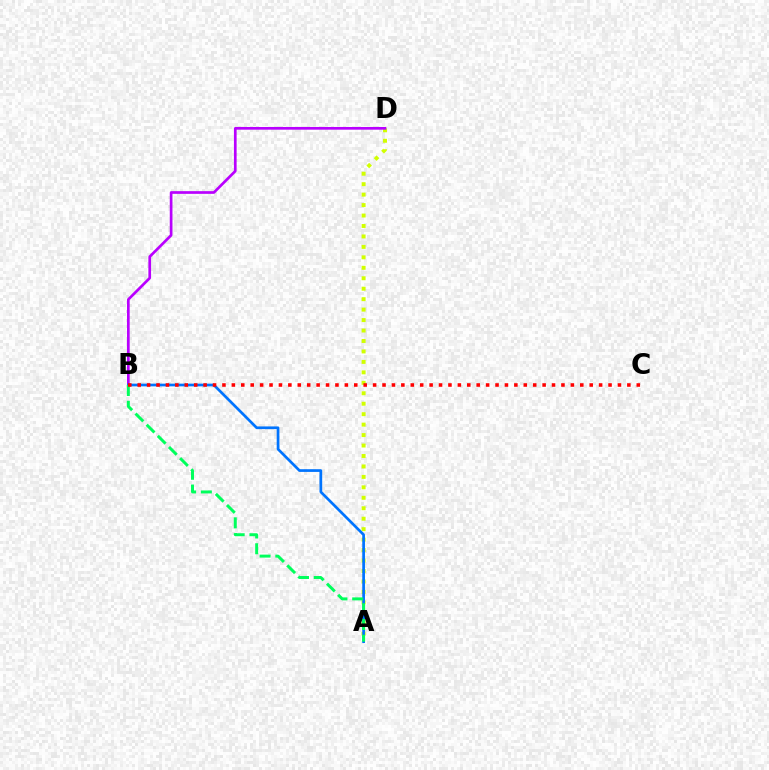{('A', 'D'): [{'color': '#d1ff00', 'line_style': 'dotted', 'thickness': 2.84}], ('B', 'D'): [{'color': '#b900ff', 'line_style': 'solid', 'thickness': 1.94}], ('A', 'B'): [{'color': '#0074ff', 'line_style': 'solid', 'thickness': 1.95}, {'color': '#00ff5c', 'line_style': 'dashed', 'thickness': 2.14}], ('B', 'C'): [{'color': '#ff0000', 'line_style': 'dotted', 'thickness': 2.56}]}